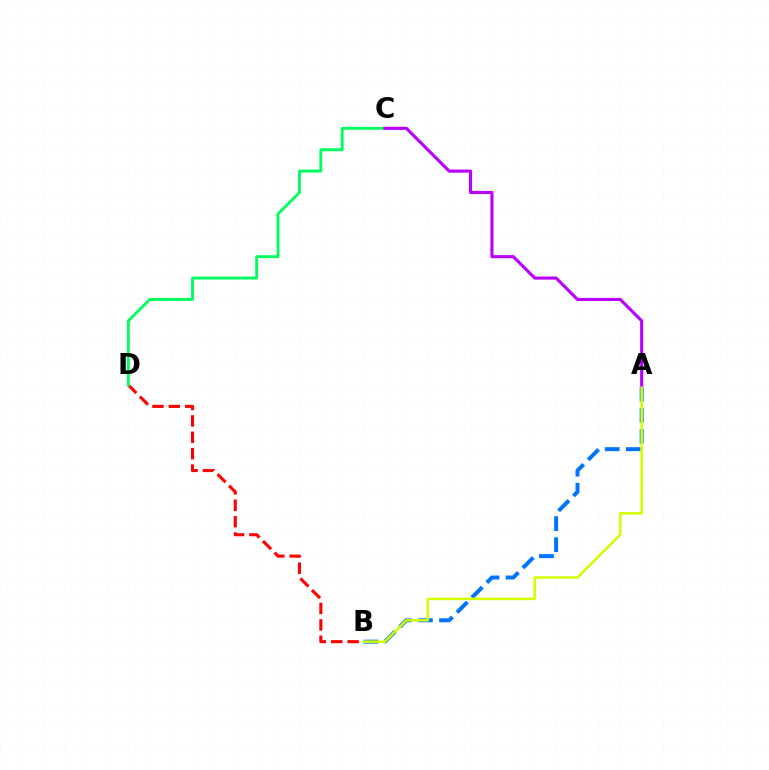{('B', 'D'): [{'color': '#ff0000', 'line_style': 'dashed', 'thickness': 2.22}], ('A', 'B'): [{'color': '#0074ff', 'line_style': 'dashed', 'thickness': 2.87}, {'color': '#d1ff00', 'line_style': 'solid', 'thickness': 1.84}], ('C', 'D'): [{'color': '#00ff5c', 'line_style': 'solid', 'thickness': 2.08}], ('A', 'C'): [{'color': '#b900ff', 'line_style': 'solid', 'thickness': 2.24}]}